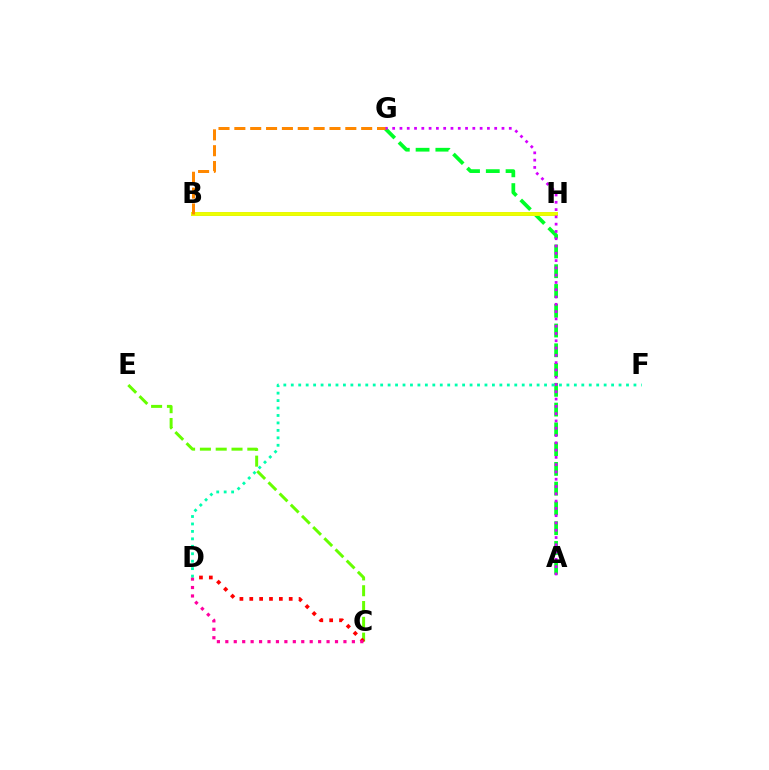{('B', 'H'): [{'color': '#00c7ff', 'line_style': 'solid', 'thickness': 1.54}, {'color': '#4f00ff', 'line_style': 'dotted', 'thickness': 2.16}, {'color': '#003fff', 'line_style': 'solid', 'thickness': 2.78}, {'color': '#eeff00', 'line_style': 'solid', 'thickness': 2.82}], ('C', 'E'): [{'color': '#66ff00', 'line_style': 'dashed', 'thickness': 2.15}], ('A', 'G'): [{'color': '#00ff27', 'line_style': 'dashed', 'thickness': 2.69}, {'color': '#d600ff', 'line_style': 'dotted', 'thickness': 1.98}], ('C', 'D'): [{'color': '#ff0000', 'line_style': 'dotted', 'thickness': 2.68}, {'color': '#ff00a0', 'line_style': 'dotted', 'thickness': 2.29}], ('D', 'F'): [{'color': '#00ffaf', 'line_style': 'dotted', 'thickness': 2.02}], ('B', 'G'): [{'color': '#ff8800', 'line_style': 'dashed', 'thickness': 2.15}]}